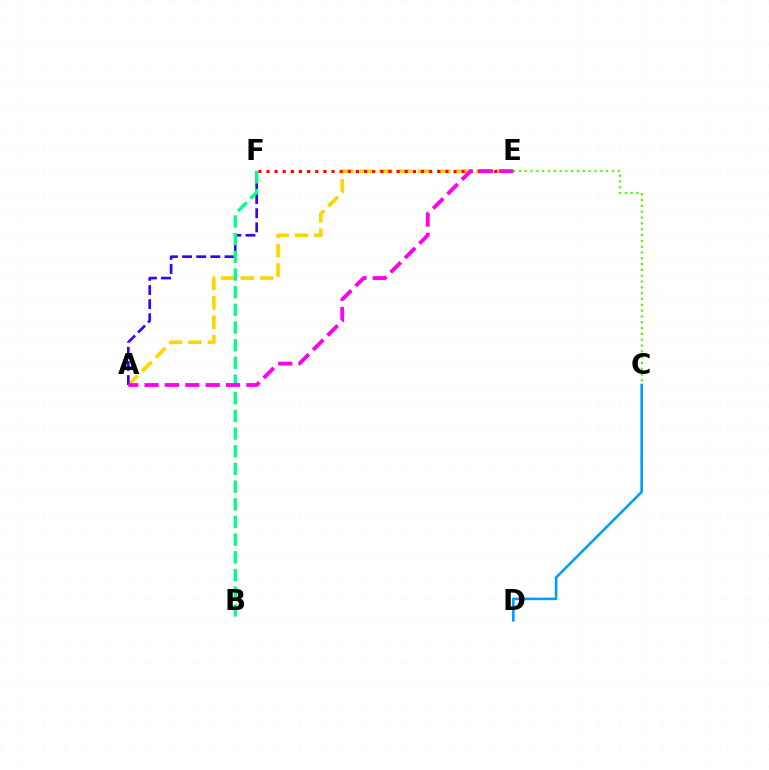{('A', 'E'): [{'color': '#ffd500', 'line_style': 'dashed', 'thickness': 2.64}, {'color': '#ff00ed', 'line_style': 'dashed', 'thickness': 2.77}], ('E', 'F'): [{'color': '#ff0000', 'line_style': 'dotted', 'thickness': 2.21}], ('A', 'F'): [{'color': '#3700ff', 'line_style': 'dashed', 'thickness': 1.92}], ('B', 'F'): [{'color': '#00ff86', 'line_style': 'dashed', 'thickness': 2.4}], ('C', 'E'): [{'color': '#4fff00', 'line_style': 'dotted', 'thickness': 1.58}], ('C', 'D'): [{'color': '#009eff', 'line_style': 'solid', 'thickness': 1.88}]}